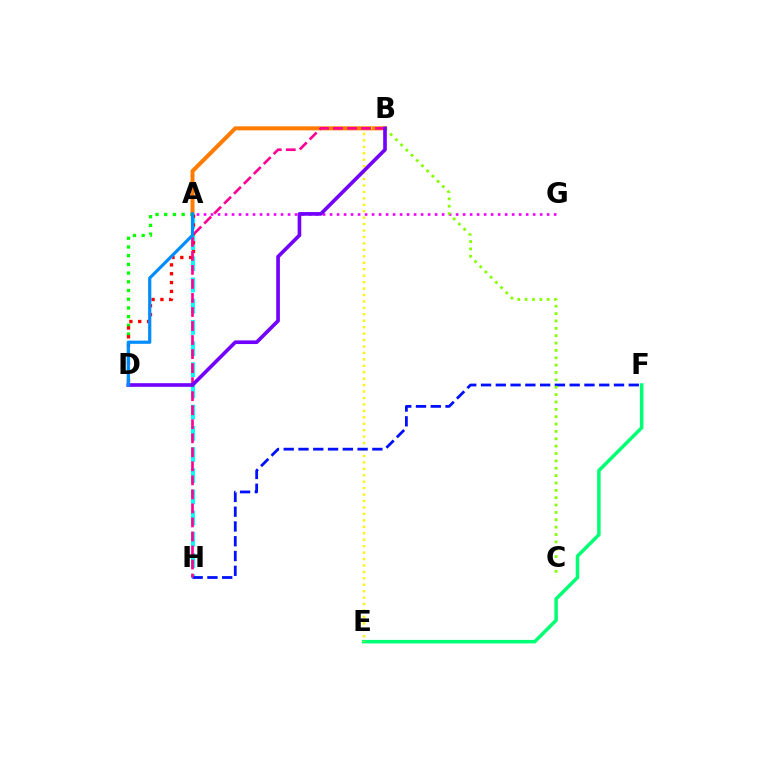{('A', 'B'): [{'color': '#ff7c00', 'line_style': 'solid', 'thickness': 2.9}], ('A', 'H'): [{'color': '#00fff6', 'line_style': 'dashed', 'thickness': 2.88}], ('A', 'D'): [{'color': '#08ff00', 'line_style': 'dotted', 'thickness': 2.37}, {'color': '#ff0000', 'line_style': 'dotted', 'thickness': 2.4}, {'color': '#008cff', 'line_style': 'solid', 'thickness': 2.29}], ('E', 'F'): [{'color': '#00ff74', 'line_style': 'solid', 'thickness': 2.52}], ('A', 'G'): [{'color': '#ee00ff', 'line_style': 'dotted', 'thickness': 1.9}], ('B', 'E'): [{'color': '#fcf500', 'line_style': 'dotted', 'thickness': 1.75}], ('F', 'H'): [{'color': '#0010ff', 'line_style': 'dashed', 'thickness': 2.01}], ('B', 'C'): [{'color': '#84ff00', 'line_style': 'dotted', 'thickness': 2.0}], ('B', 'H'): [{'color': '#ff0094', 'line_style': 'dashed', 'thickness': 1.91}], ('B', 'D'): [{'color': '#7200ff', 'line_style': 'solid', 'thickness': 2.62}]}